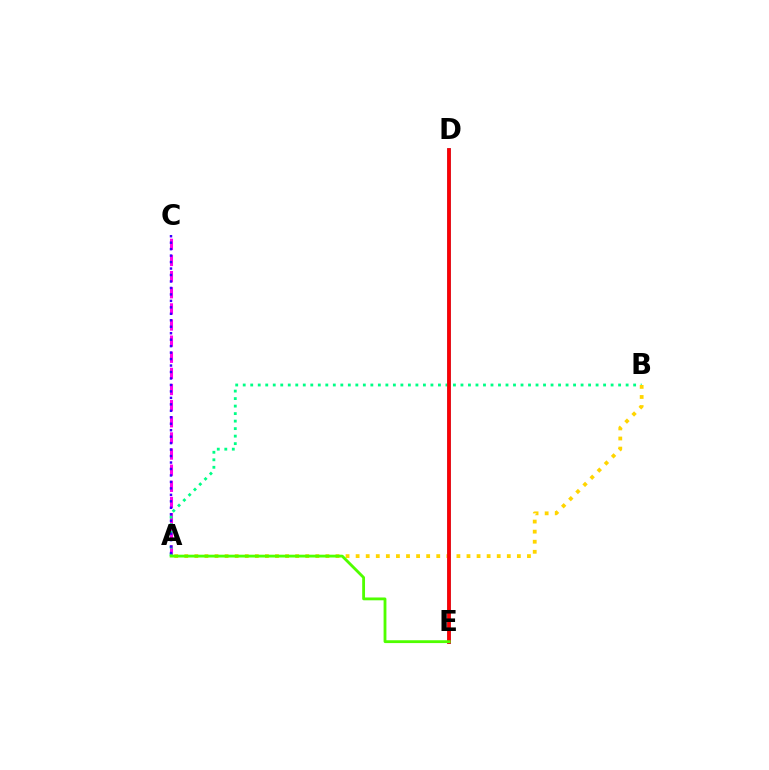{('A', 'C'): [{'color': '#ff00ed', 'line_style': 'dashed', 'thickness': 2.19}, {'color': '#3700ff', 'line_style': 'dotted', 'thickness': 1.76}], ('A', 'B'): [{'color': '#00ff86', 'line_style': 'dotted', 'thickness': 2.04}, {'color': '#ffd500', 'line_style': 'dotted', 'thickness': 2.74}], ('D', 'E'): [{'color': '#009eff', 'line_style': 'solid', 'thickness': 2.58}, {'color': '#ff0000', 'line_style': 'solid', 'thickness': 2.7}], ('A', 'E'): [{'color': '#4fff00', 'line_style': 'solid', 'thickness': 2.04}]}